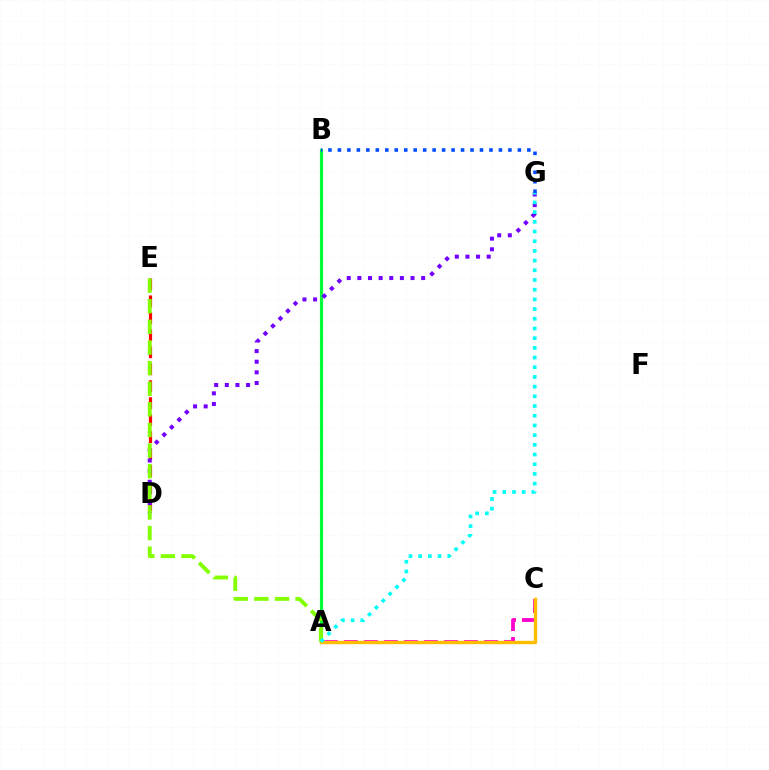{('D', 'E'): [{'color': '#ff0000', 'line_style': 'dashed', 'thickness': 2.3}], ('A', 'B'): [{'color': '#00ff39', 'line_style': 'solid', 'thickness': 2.27}], ('A', 'C'): [{'color': '#ff00cf', 'line_style': 'dashed', 'thickness': 2.72}, {'color': '#ffbd00', 'line_style': 'solid', 'thickness': 2.42}], ('D', 'G'): [{'color': '#7200ff', 'line_style': 'dotted', 'thickness': 2.89}], ('A', 'E'): [{'color': '#84ff00', 'line_style': 'dashed', 'thickness': 2.8}], ('A', 'G'): [{'color': '#00fff6', 'line_style': 'dotted', 'thickness': 2.63}], ('B', 'G'): [{'color': '#004bff', 'line_style': 'dotted', 'thickness': 2.57}]}